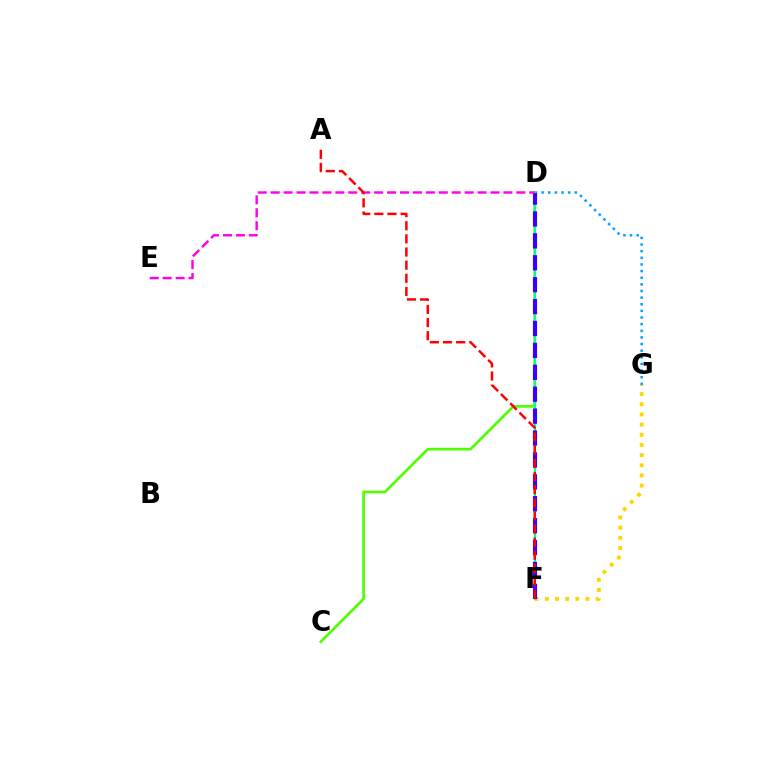{('D', 'G'): [{'color': '#009eff', 'line_style': 'dotted', 'thickness': 1.8}], ('F', 'G'): [{'color': '#ffd500', 'line_style': 'dotted', 'thickness': 2.76}], ('C', 'D'): [{'color': '#4fff00', 'line_style': 'solid', 'thickness': 1.92}], ('D', 'F'): [{'color': '#00ff86', 'line_style': 'solid', 'thickness': 1.54}, {'color': '#3700ff', 'line_style': 'dashed', 'thickness': 2.98}], ('D', 'E'): [{'color': '#ff00ed', 'line_style': 'dashed', 'thickness': 1.76}], ('A', 'F'): [{'color': '#ff0000', 'line_style': 'dashed', 'thickness': 1.78}]}